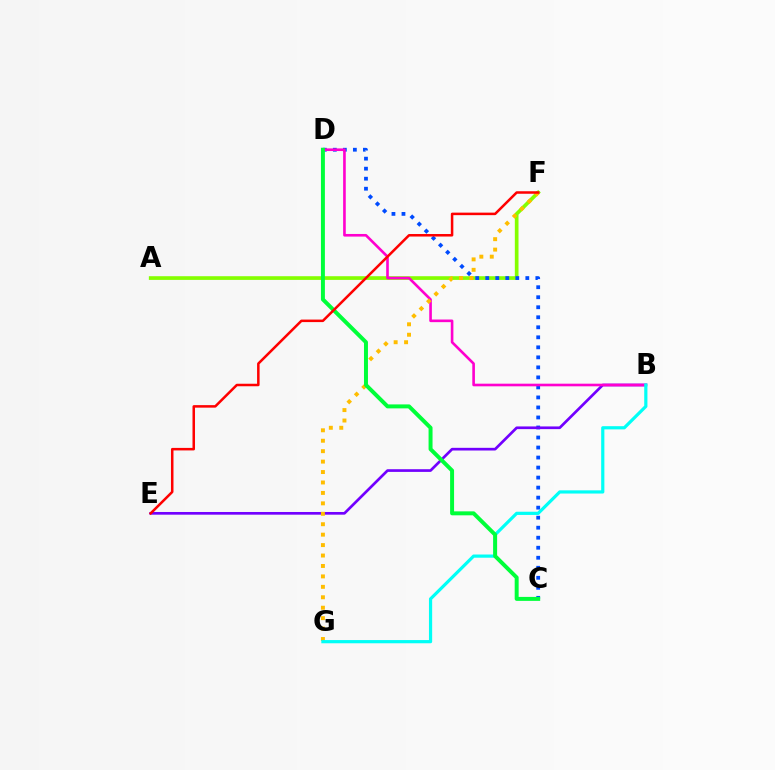{('A', 'F'): [{'color': '#84ff00', 'line_style': 'solid', 'thickness': 2.66}], ('C', 'D'): [{'color': '#004bff', 'line_style': 'dotted', 'thickness': 2.72}, {'color': '#00ff39', 'line_style': 'solid', 'thickness': 2.86}], ('B', 'E'): [{'color': '#7200ff', 'line_style': 'solid', 'thickness': 1.93}], ('B', 'D'): [{'color': '#ff00cf', 'line_style': 'solid', 'thickness': 1.89}], ('F', 'G'): [{'color': '#ffbd00', 'line_style': 'dotted', 'thickness': 2.84}], ('B', 'G'): [{'color': '#00fff6', 'line_style': 'solid', 'thickness': 2.3}], ('E', 'F'): [{'color': '#ff0000', 'line_style': 'solid', 'thickness': 1.81}]}